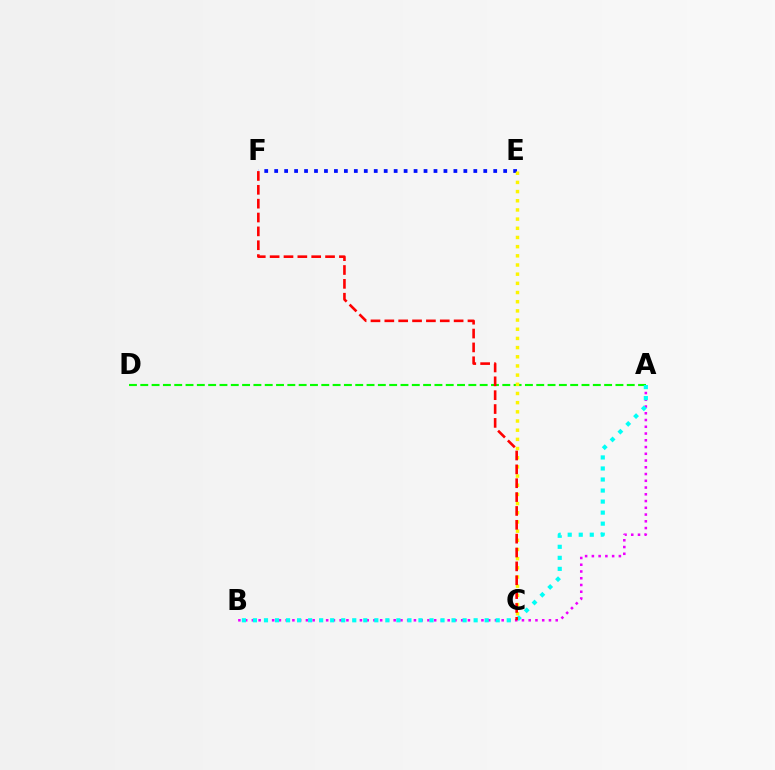{('A', 'D'): [{'color': '#08ff00', 'line_style': 'dashed', 'thickness': 1.54}], ('A', 'B'): [{'color': '#ee00ff', 'line_style': 'dotted', 'thickness': 1.83}, {'color': '#00fff6', 'line_style': 'dotted', 'thickness': 3.0}], ('E', 'F'): [{'color': '#0010ff', 'line_style': 'dotted', 'thickness': 2.71}], ('C', 'E'): [{'color': '#fcf500', 'line_style': 'dotted', 'thickness': 2.49}], ('C', 'F'): [{'color': '#ff0000', 'line_style': 'dashed', 'thickness': 1.88}]}